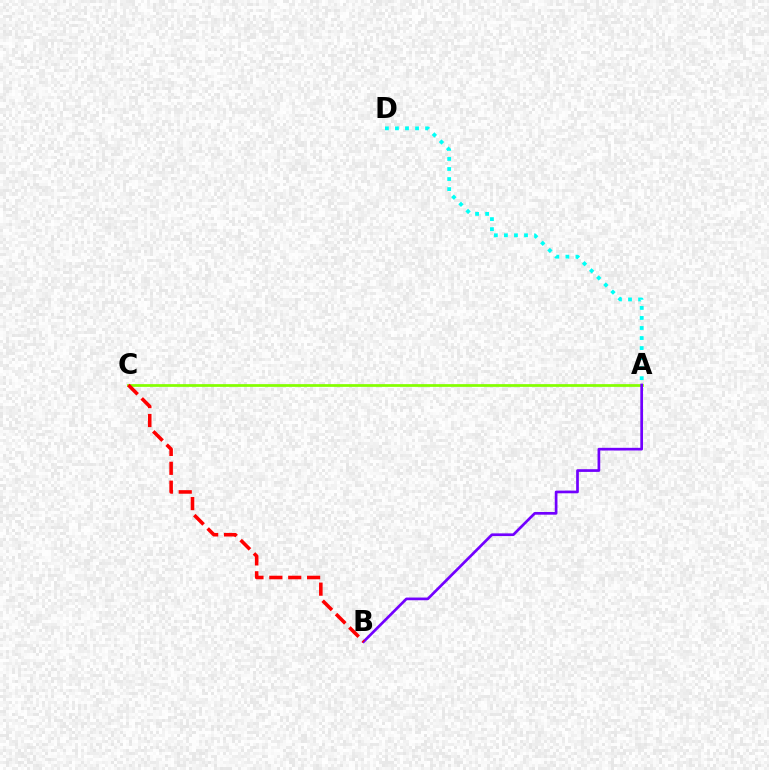{('A', 'C'): [{'color': '#84ff00', 'line_style': 'solid', 'thickness': 1.97}], ('A', 'D'): [{'color': '#00fff6', 'line_style': 'dotted', 'thickness': 2.73}], ('A', 'B'): [{'color': '#7200ff', 'line_style': 'solid', 'thickness': 1.94}], ('B', 'C'): [{'color': '#ff0000', 'line_style': 'dashed', 'thickness': 2.57}]}